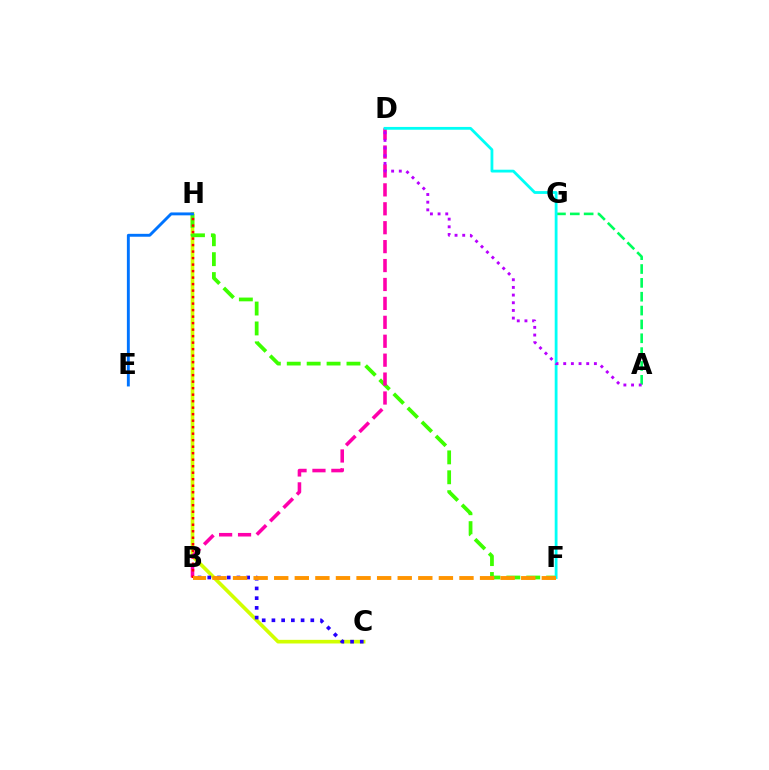{('C', 'H'): [{'color': '#d1ff00', 'line_style': 'solid', 'thickness': 2.62}], ('F', 'H'): [{'color': '#3dff00', 'line_style': 'dashed', 'thickness': 2.7}], ('B', 'D'): [{'color': '#ff00ac', 'line_style': 'dashed', 'thickness': 2.57}], ('A', 'G'): [{'color': '#00ff5c', 'line_style': 'dashed', 'thickness': 1.88}], ('E', 'H'): [{'color': '#0074ff', 'line_style': 'solid', 'thickness': 2.09}], ('B', 'H'): [{'color': '#ff0000', 'line_style': 'dotted', 'thickness': 1.77}], ('B', 'C'): [{'color': '#2500ff', 'line_style': 'dotted', 'thickness': 2.64}], ('D', 'F'): [{'color': '#00fff6', 'line_style': 'solid', 'thickness': 2.02}], ('B', 'F'): [{'color': '#ff9400', 'line_style': 'dashed', 'thickness': 2.8}], ('A', 'D'): [{'color': '#b900ff', 'line_style': 'dotted', 'thickness': 2.08}]}